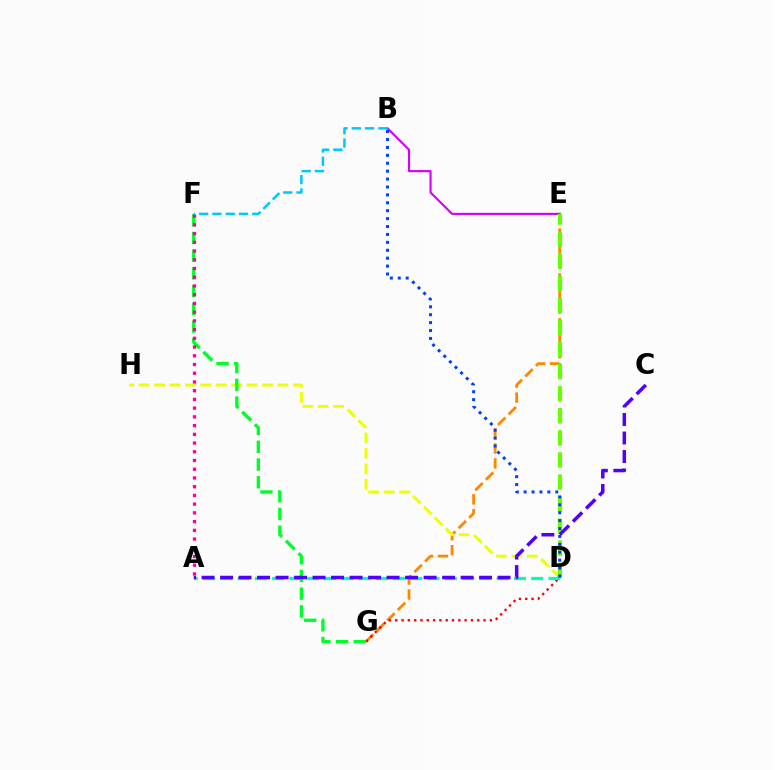{('E', 'G'): [{'color': '#ff8800', 'line_style': 'dashed', 'thickness': 2.03}], ('B', 'E'): [{'color': '#d600ff', 'line_style': 'solid', 'thickness': 1.55}], ('D', 'H'): [{'color': '#eeff00', 'line_style': 'dashed', 'thickness': 2.1}], ('D', 'G'): [{'color': '#ff0000', 'line_style': 'dotted', 'thickness': 1.71}], ('F', 'G'): [{'color': '#00ff27', 'line_style': 'dashed', 'thickness': 2.41}], ('A', 'F'): [{'color': '#ff00a0', 'line_style': 'dotted', 'thickness': 2.37}], ('A', 'D'): [{'color': '#00ffaf', 'line_style': 'dashed', 'thickness': 2.35}], ('D', 'E'): [{'color': '#66ff00', 'line_style': 'dashed', 'thickness': 3.0}], ('B', 'D'): [{'color': '#003fff', 'line_style': 'dotted', 'thickness': 2.15}], ('A', 'C'): [{'color': '#4f00ff', 'line_style': 'dashed', 'thickness': 2.51}], ('B', 'F'): [{'color': '#00c7ff', 'line_style': 'dashed', 'thickness': 1.8}]}